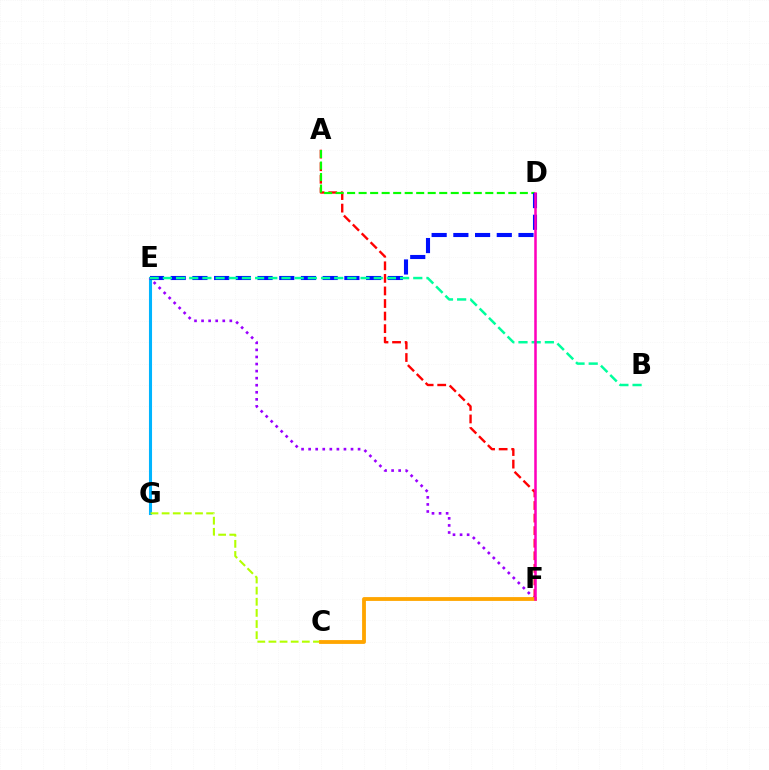{('E', 'G'): [{'color': '#00b5ff', 'line_style': 'solid', 'thickness': 2.21}], ('E', 'F'): [{'color': '#9b00ff', 'line_style': 'dotted', 'thickness': 1.92}], ('A', 'F'): [{'color': '#ff0000', 'line_style': 'dashed', 'thickness': 1.71}], ('A', 'D'): [{'color': '#08ff00', 'line_style': 'dashed', 'thickness': 1.56}], ('C', 'G'): [{'color': '#b3ff00', 'line_style': 'dashed', 'thickness': 1.51}], ('D', 'E'): [{'color': '#0010ff', 'line_style': 'dashed', 'thickness': 2.95}], ('C', 'F'): [{'color': '#ffa500', 'line_style': 'solid', 'thickness': 2.75}], ('B', 'E'): [{'color': '#00ff9d', 'line_style': 'dashed', 'thickness': 1.79}], ('D', 'F'): [{'color': '#ff00bd', 'line_style': 'solid', 'thickness': 1.83}]}